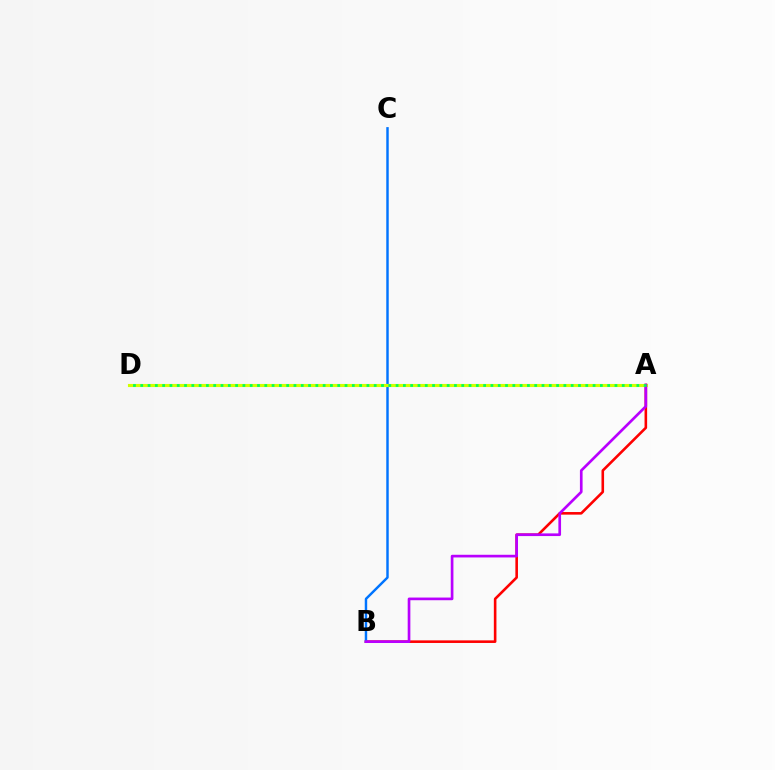{('A', 'B'): [{'color': '#ff0000', 'line_style': 'solid', 'thickness': 1.87}, {'color': '#b900ff', 'line_style': 'solid', 'thickness': 1.93}], ('B', 'C'): [{'color': '#0074ff', 'line_style': 'solid', 'thickness': 1.76}], ('A', 'D'): [{'color': '#d1ff00', 'line_style': 'solid', 'thickness': 2.24}, {'color': '#00ff5c', 'line_style': 'dotted', 'thickness': 1.98}]}